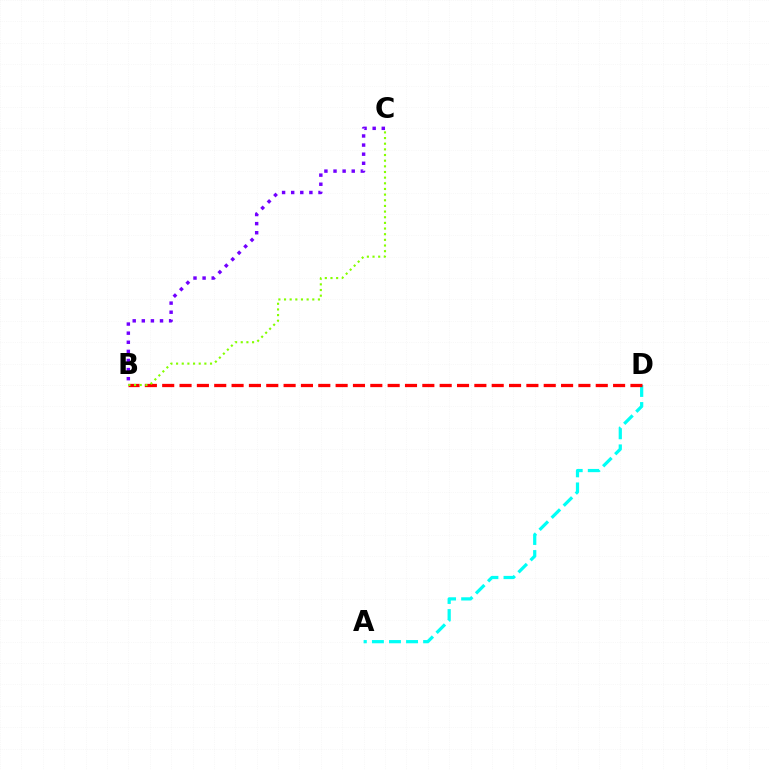{('A', 'D'): [{'color': '#00fff6', 'line_style': 'dashed', 'thickness': 2.32}], ('B', 'D'): [{'color': '#ff0000', 'line_style': 'dashed', 'thickness': 2.36}], ('B', 'C'): [{'color': '#84ff00', 'line_style': 'dotted', 'thickness': 1.54}, {'color': '#7200ff', 'line_style': 'dotted', 'thickness': 2.47}]}